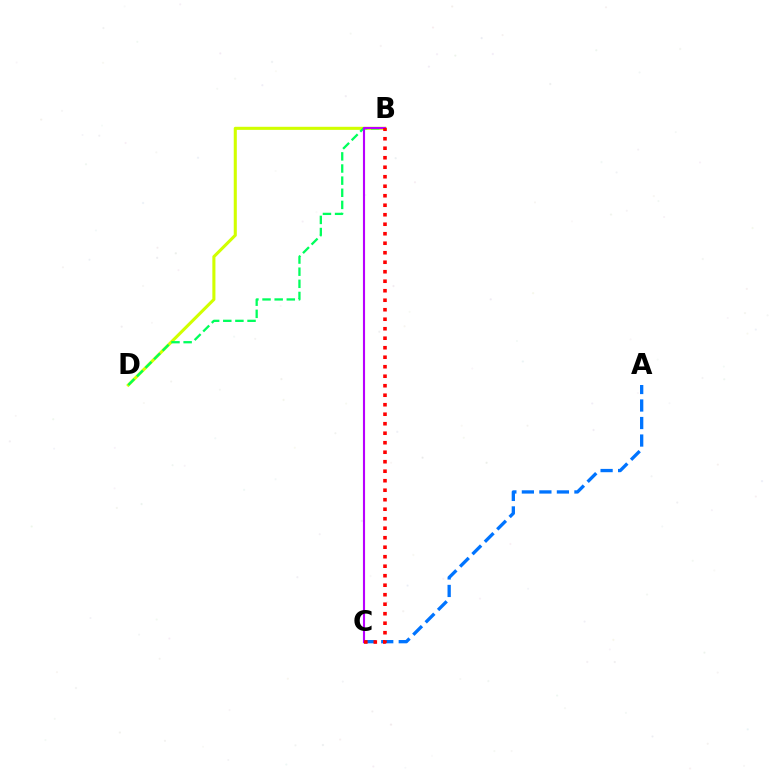{('A', 'C'): [{'color': '#0074ff', 'line_style': 'dashed', 'thickness': 2.38}], ('B', 'D'): [{'color': '#d1ff00', 'line_style': 'solid', 'thickness': 2.21}, {'color': '#00ff5c', 'line_style': 'dashed', 'thickness': 1.65}], ('B', 'C'): [{'color': '#b900ff', 'line_style': 'solid', 'thickness': 1.52}, {'color': '#ff0000', 'line_style': 'dotted', 'thickness': 2.58}]}